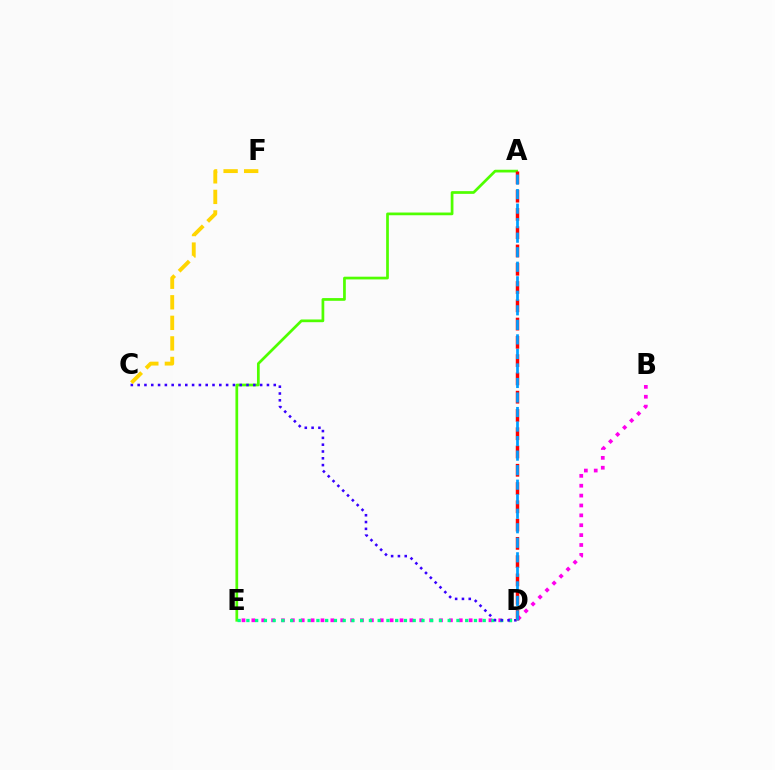{('A', 'E'): [{'color': '#4fff00', 'line_style': 'solid', 'thickness': 1.96}], ('B', 'E'): [{'color': '#ff00ed', 'line_style': 'dotted', 'thickness': 2.68}], ('D', 'E'): [{'color': '#00ff86', 'line_style': 'dotted', 'thickness': 2.38}], ('C', 'D'): [{'color': '#3700ff', 'line_style': 'dotted', 'thickness': 1.85}], ('C', 'F'): [{'color': '#ffd500', 'line_style': 'dashed', 'thickness': 2.79}], ('A', 'D'): [{'color': '#ff0000', 'line_style': 'dashed', 'thickness': 2.48}, {'color': '#009eff', 'line_style': 'dashed', 'thickness': 1.97}]}